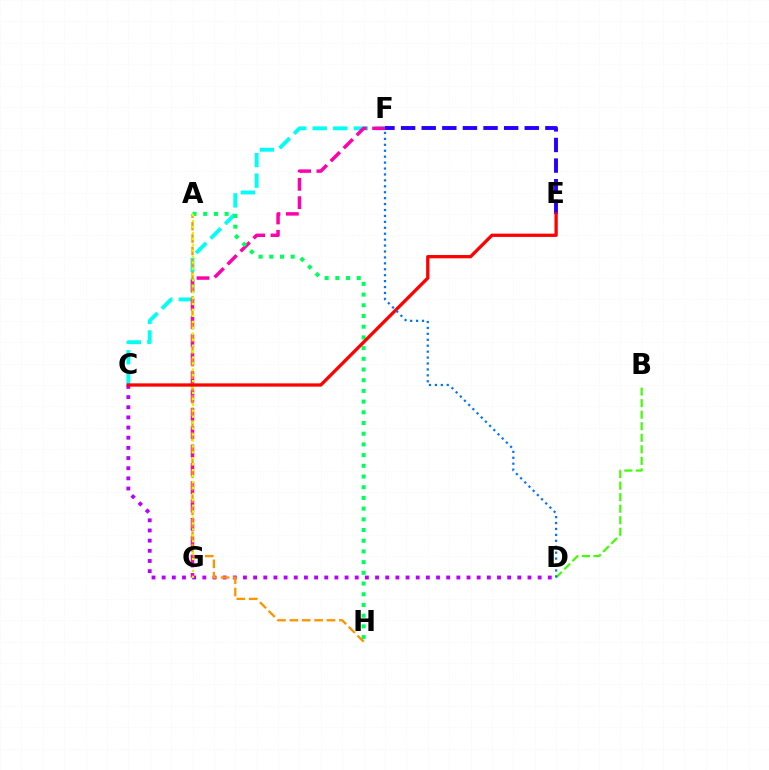{('C', 'F'): [{'color': '#00fff6', 'line_style': 'dashed', 'thickness': 2.79}], ('E', 'F'): [{'color': '#2500ff', 'line_style': 'dashed', 'thickness': 2.8}], ('F', 'G'): [{'color': '#ff00ac', 'line_style': 'dashed', 'thickness': 2.49}], ('B', 'D'): [{'color': '#3dff00', 'line_style': 'dashed', 'thickness': 1.57}], ('A', 'H'): [{'color': '#00ff5c', 'line_style': 'dotted', 'thickness': 2.91}, {'color': '#ff9400', 'line_style': 'dashed', 'thickness': 1.68}], ('C', 'D'): [{'color': '#b900ff', 'line_style': 'dotted', 'thickness': 2.76}], ('A', 'G'): [{'color': '#d1ff00', 'line_style': 'dotted', 'thickness': 1.61}], ('C', 'E'): [{'color': '#ff0000', 'line_style': 'solid', 'thickness': 2.36}], ('D', 'F'): [{'color': '#0074ff', 'line_style': 'dotted', 'thickness': 1.61}]}